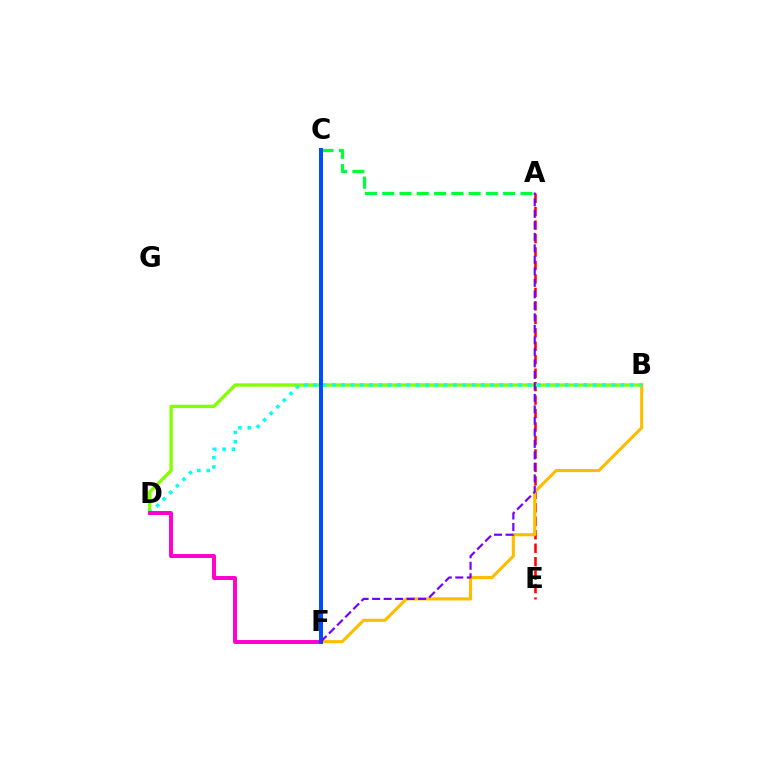{('A', 'E'): [{'color': '#ff0000', 'line_style': 'dashed', 'thickness': 1.83}], ('B', 'D'): [{'color': '#84ff00', 'line_style': 'solid', 'thickness': 2.42}, {'color': '#00fff6', 'line_style': 'dotted', 'thickness': 2.53}], ('A', 'C'): [{'color': '#00ff39', 'line_style': 'dashed', 'thickness': 2.35}], ('B', 'F'): [{'color': '#ffbd00', 'line_style': 'solid', 'thickness': 2.25}], ('D', 'F'): [{'color': '#ff00cf', 'line_style': 'solid', 'thickness': 2.84}], ('C', 'F'): [{'color': '#004bff', 'line_style': 'solid', 'thickness': 2.9}], ('A', 'F'): [{'color': '#7200ff', 'line_style': 'dashed', 'thickness': 1.56}]}